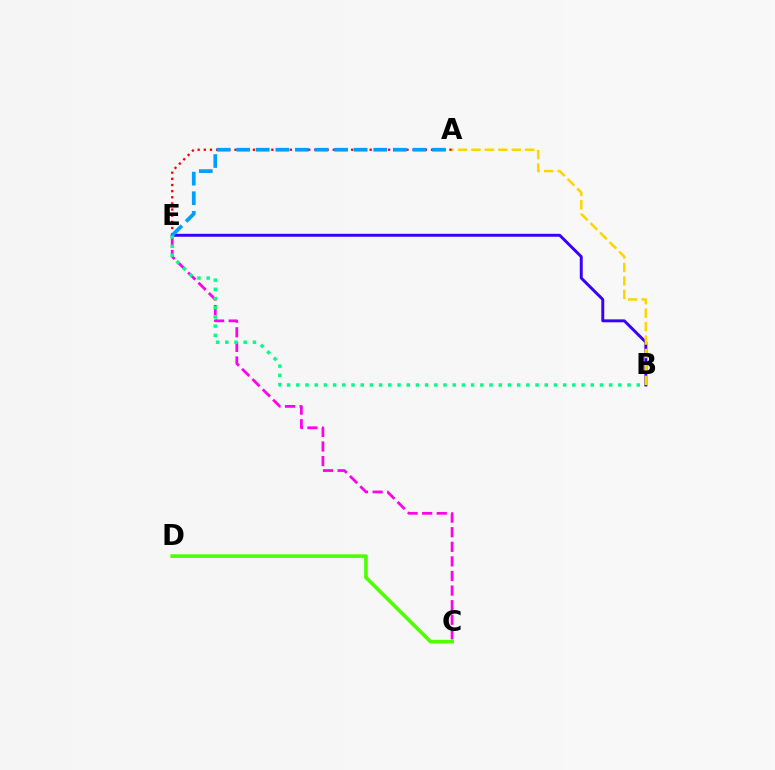{('C', 'E'): [{'color': '#ff00ed', 'line_style': 'dashed', 'thickness': 1.98}], ('B', 'E'): [{'color': '#3700ff', 'line_style': 'solid', 'thickness': 2.11}, {'color': '#00ff86', 'line_style': 'dotted', 'thickness': 2.5}], ('C', 'D'): [{'color': '#4fff00', 'line_style': 'solid', 'thickness': 2.62}], ('A', 'E'): [{'color': '#ff0000', 'line_style': 'dotted', 'thickness': 1.67}, {'color': '#009eff', 'line_style': 'dashed', 'thickness': 2.66}], ('A', 'B'): [{'color': '#ffd500', 'line_style': 'dashed', 'thickness': 1.83}]}